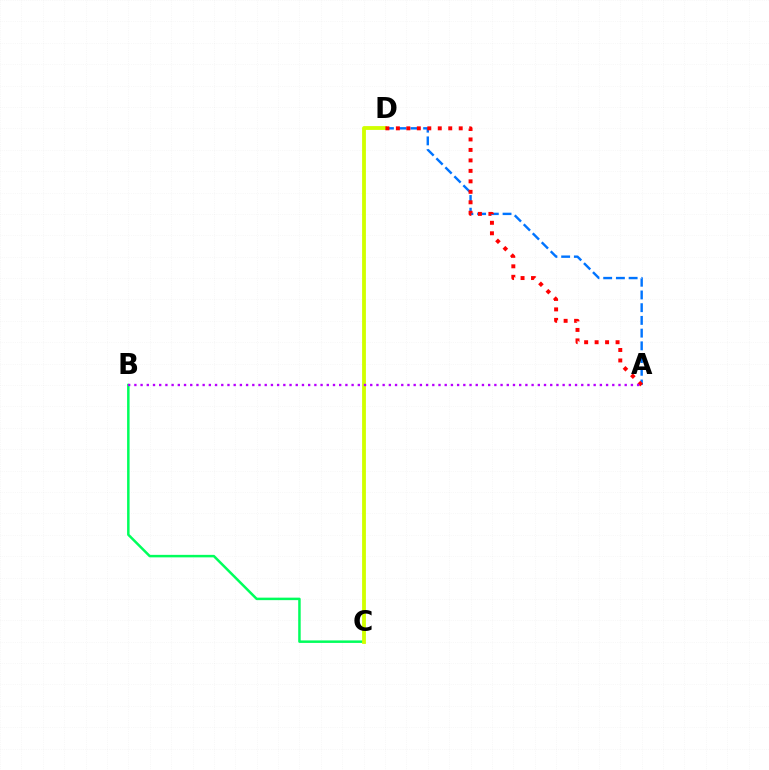{('A', 'D'): [{'color': '#0074ff', 'line_style': 'dashed', 'thickness': 1.73}, {'color': '#ff0000', 'line_style': 'dotted', 'thickness': 2.85}], ('B', 'C'): [{'color': '#00ff5c', 'line_style': 'solid', 'thickness': 1.8}], ('C', 'D'): [{'color': '#d1ff00', 'line_style': 'solid', 'thickness': 2.75}], ('A', 'B'): [{'color': '#b900ff', 'line_style': 'dotted', 'thickness': 1.69}]}